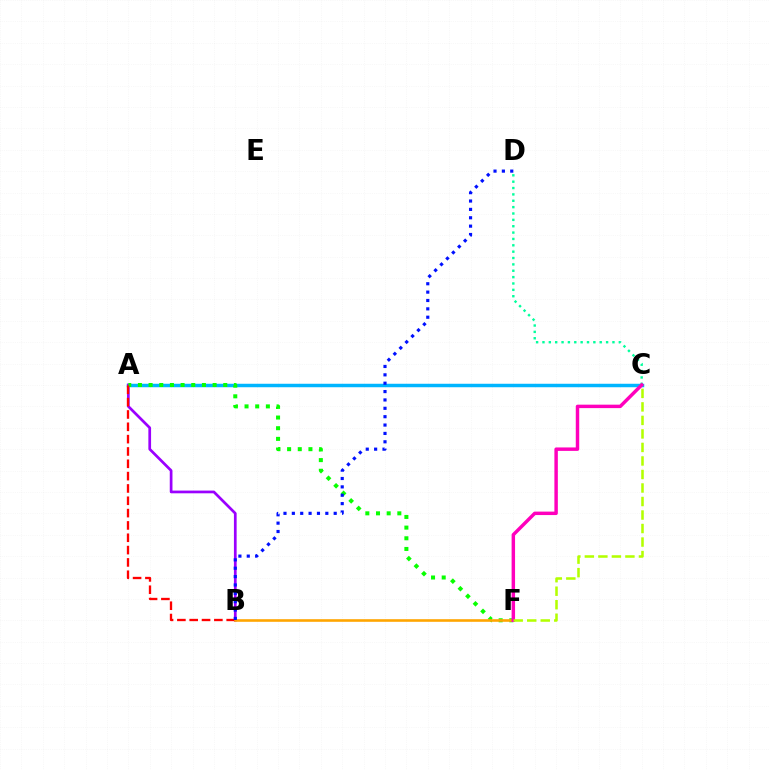{('A', 'C'): [{'color': '#00b5ff', 'line_style': 'solid', 'thickness': 2.5}], ('A', 'B'): [{'color': '#9b00ff', 'line_style': 'solid', 'thickness': 1.95}, {'color': '#ff0000', 'line_style': 'dashed', 'thickness': 1.67}], ('A', 'F'): [{'color': '#08ff00', 'line_style': 'dotted', 'thickness': 2.9}], ('B', 'F'): [{'color': '#ffa500', 'line_style': 'solid', 'thickness': 1.88}], ('C', 'D'): [{'color': '#00ff9d', 'line_style': 'dotted', 'thickness': 1.73}], ('C', 'F'): [{'color': '#ff00bd', 'line_style': 'solid', 'thickness': 2.49}, {'color': '#b3ff00', 'line_style': 'dashed', 'thickness': 1.84}], ('B', 'D'): [{'color': '#0010ff', 'line_style': 'dotted', 'thickness': 2.27}]}